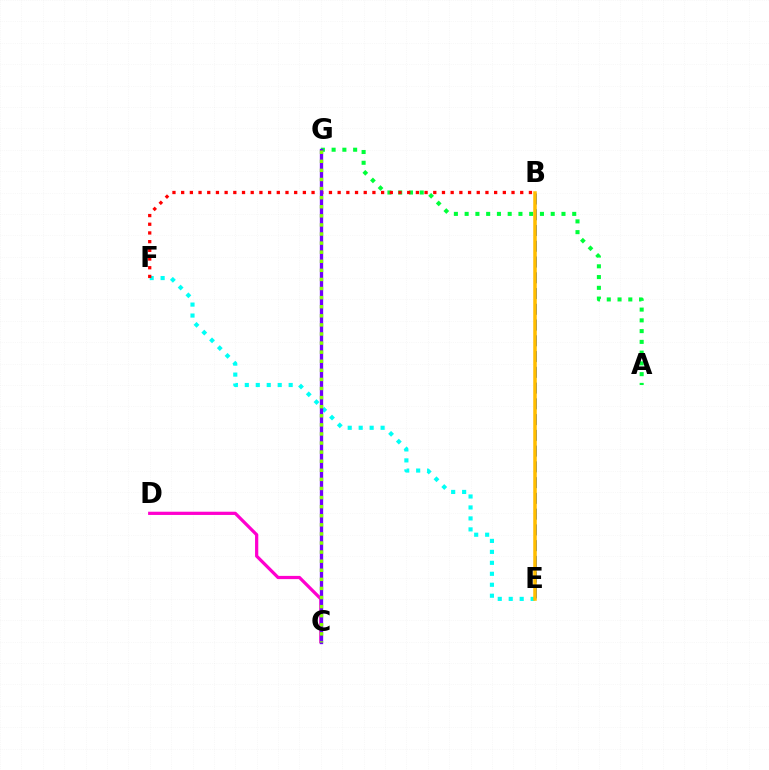{('E', 'F'): [{'color': '#00fff6', 'line_style': 'dotted', 'thickness': 2.98}], ('A', 'G'): [{'color': '#00ff39', 'line_style': 'dotted', 'thickness': 2.92}], ('C', 'D'): [{'color': '#ff00cf', 'line_style': 'solid', 'thickness': 2.32}], ('B', 'F'): [{'color': '#ff0000', 'line_style': 'dotted', 'thickness': 2.36}], ('C', 'G'): [{'color': '#7200ff', 'line_style': 'solid', 'thickness': 2.39}, {'color': '#84ff00', 'line_style': 'dotted', 'thickness': 2.47}], ('B', 'E'): [{'color': '#004bff', 'line_style': 'dashed', 'thickness': 2.14}, {'color': '#ffbd00', 'line_style': 'solid', 'thickness': 2.53}]}